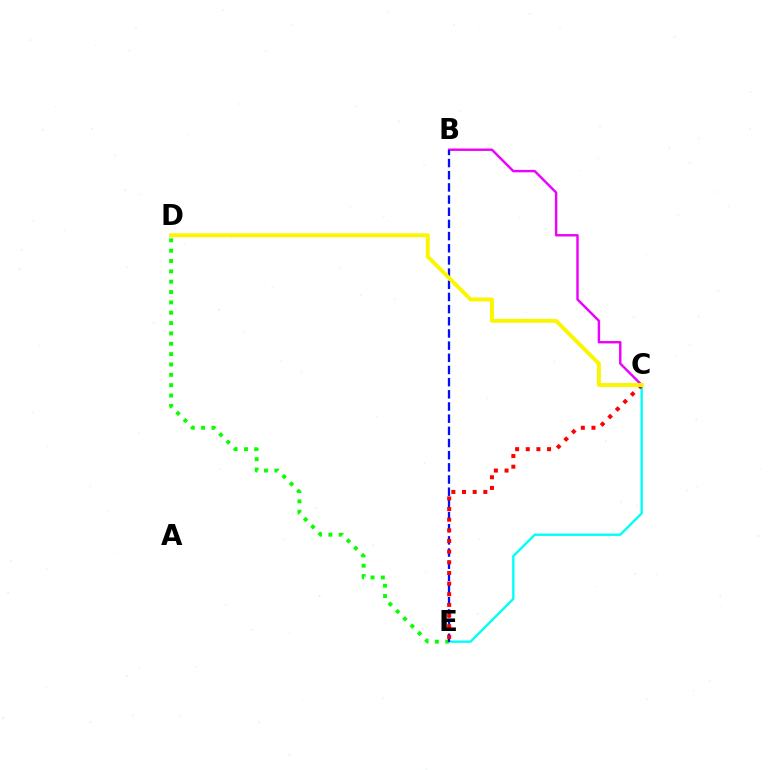{('C', 'E'): [{'color': '#00fff6', 'line_style': 'solid', 'thickness': 1.7}, {'color': '#ff0000', 'line_style': 'dotted', 'thickness': 2.89}], ('B', 'C'): [{'color': '#ee00ff', 'line_style': 'solid', 'thickness': 1.74}], ('D', 'E'): [{'color': '#08ff00', 'line_style': 'dotted', 'thickness': 2.81}], ('B', 'E'): [{'color': '#0010ff', 'line_style': 'dashed', 'thickness': 1.65}], ('C', 'D'): [{'color': '#fcf500', 'line_style': 'solid', 'thickness': 2.83}]}